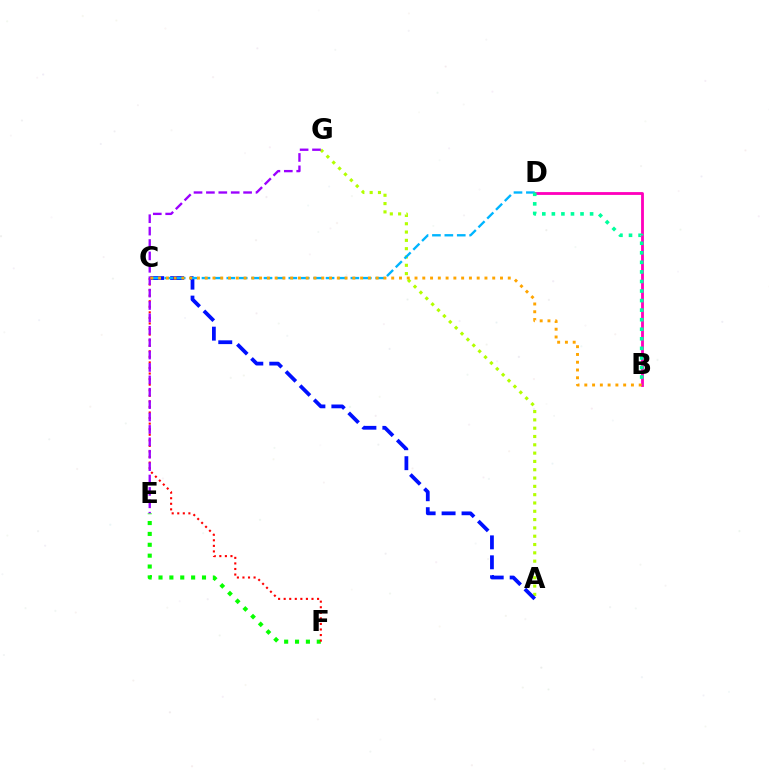{('E', 'F'): [{'color': '#08ff00', 'line_style': 'dotted', 'thickness': 2.95}], ('A', 'G'): [{'color': '#b3ff00', 'line_style': 'dotted', 'thickness': 2.26}], ('C', 'F'): [{'color': '#ff0000', 'line_style': 'dotted', 'thickness': 1.51}], ('A', 'C'): [{'color': '#0010ff', 'line_style': 'dashed', 'thickness': 2.71}], ('B', 'D'): [{'color': '#ff00bd', 'line_style': 'solid', 'thickness': 2.04}, {'color': '#00ff9d', 'line_style': 'dotted', 'thickness': 2.6}], ('E', 'G'): [{'color': '#9b00ff', 'line_style': 'dashed', 'thickness': 1.68}], ('C', 'D'): [{'color': '#00b5ff', 'line_style': 'dashed', 'thickness': 1.69}], ('B', 'C'): [{'color': '#ffa500', 'line_style': 'dotted', 'thickness': 2.11}]}